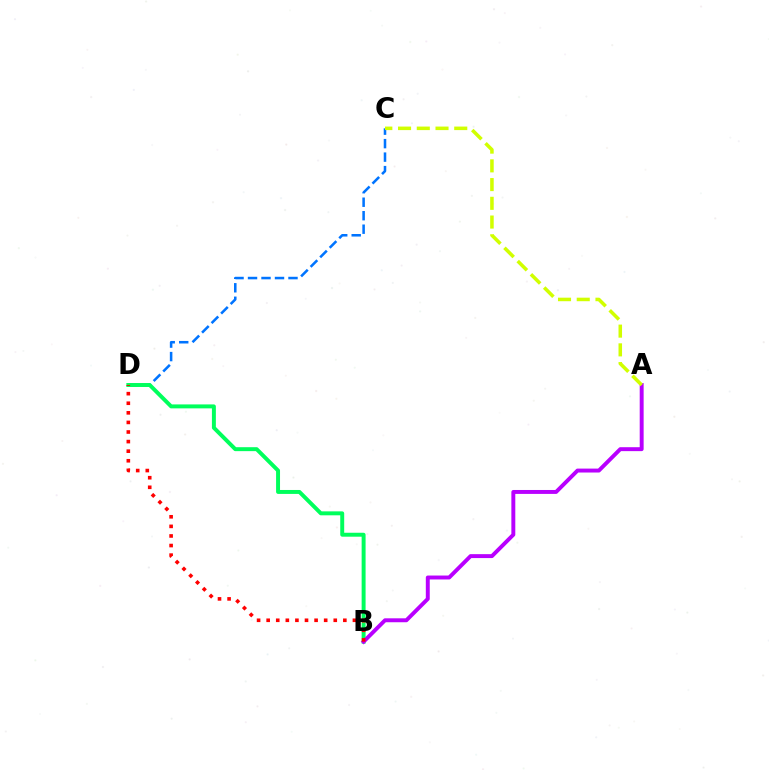{('C', 'D'): [{'color': '#0074ff', 'line_style': 'dashed', 'thickness': 1.83}], ('B', 'D'): [{'color': '#00ff5c', 'line_style': 'solid', 'thickness': 2.84}, {'color': '#ff0000', 'line_style': 'dotted', 'thickness': 2.6}], ('A', 'B'): [{'color': '#b900ff', 'line_style': 'solid', 'thickness': 2.83}], ('A', 'C'): [{'color': '#d1ff00', 'line_style': 'dashed', 'thickness': 2.54}]}